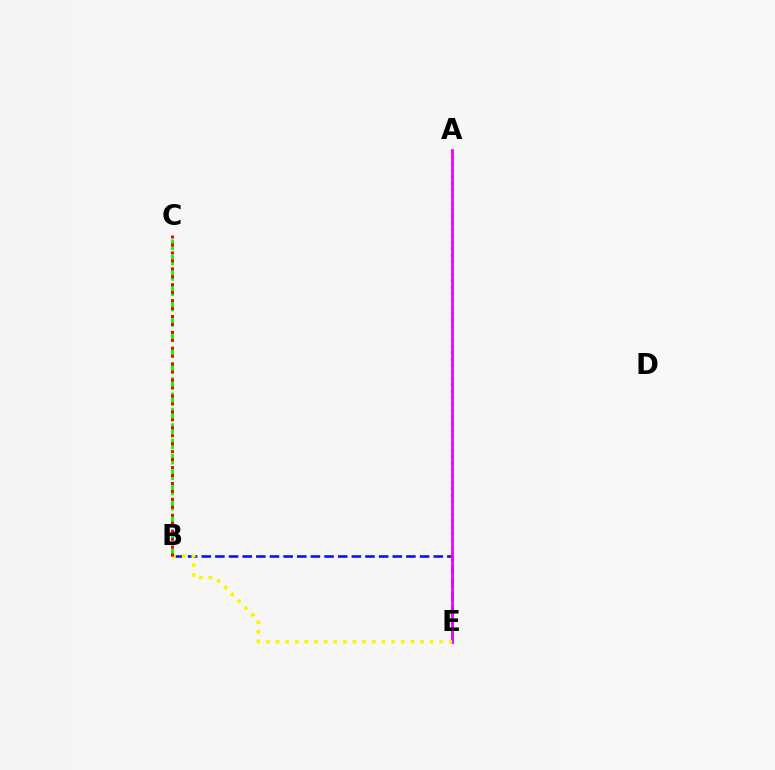{('B', 'E'): [{'color': '#0010ff', 'line_style': 'dashed', 'thickness': 1.85}, {'color': '#fcf500', 'line_style': 'dotted', 'thickness': 2.62}], ('A', 'E'): [{'color': '#00fff6', 'line_style': 'dotted', 'thickness': 1.76}, {'color': '#ee00ff', 'line_style': 'solid', 'thickness': 2.01}], ('B', 'C'): [{'color': '#08ff00', 'line_style': 'dashed', 'thickness': 2.08}, {'color': '#ff0000', 'line_style': 'dotted', 'thickness': 2.16}]}